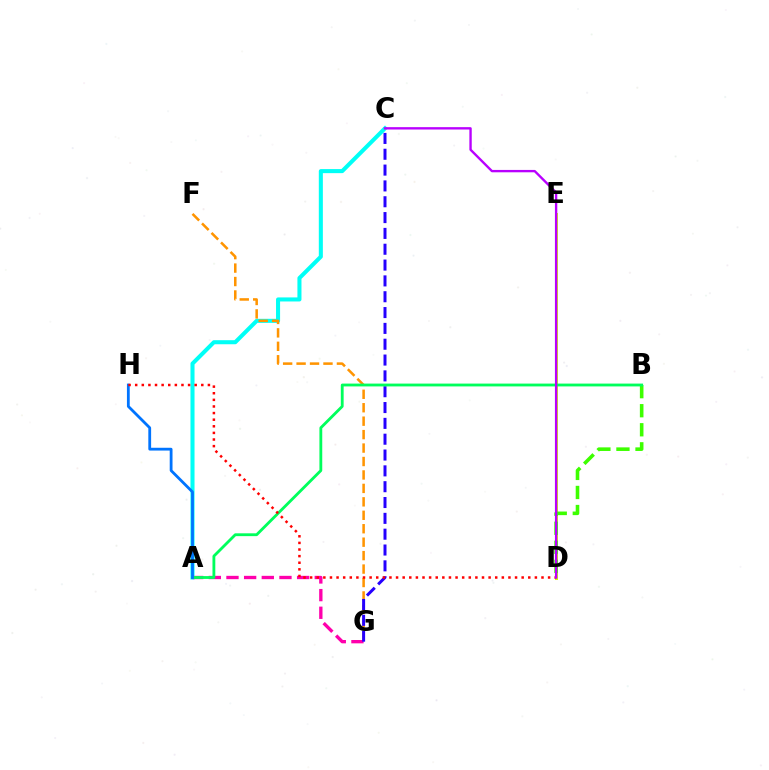{('D', 'E'): [{'color': '#d1ff00', 'line_style': 'solid', 'thickness': 2.17}], ('A', 'C'): [{'color': '#00fff6', 'line_style': 'solid', 'thickness': 2.92}], ('B', 'D'): [{'color': '#3dff00', 'line_style': 'dashed', 'thickness': 2.59}], ('A', 'G'): [{'color': '#ff00ac', 'line_style': 'dashed', 'thickness': 2.4}], ('F', 'G'): [{'color': '#ff9400', 'line_style': 'dashed', 'thickness': 1.83}], ('C', 'G'): [{'color': '#2500ff', 'line_style': 'dashed', 'thickness': 2.15}], ('A', 'B'): [{'color': '#00ff5c', 'line_style': 'solid', 'thickness': 2.04}], ('A', 'H'): [{'color': '#0074ff', 'line_style': 'solid', 'thickness': 2.01}], ('D', 'H'): [{'color': '#ff0000', 'line_style': 'dotted', 'thickness': 1.8}], ('C', 'D'): [{'color': '#b900ff', 'line_style': 'solid', 'thickness': 1.7}]}